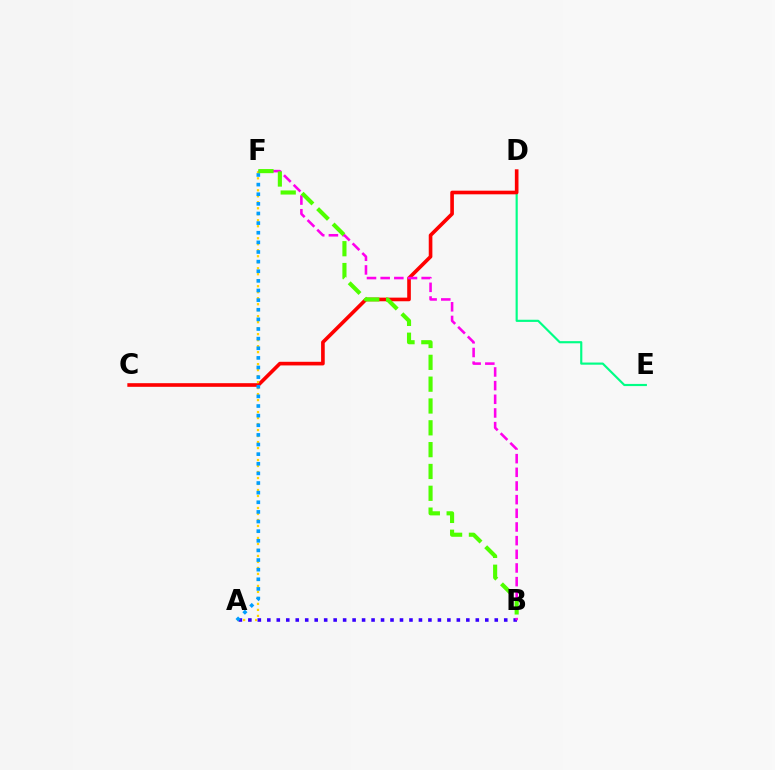{('D', 'E'): [{'color': '#00ff86', 'line_style': 'solid', 'thickness': 1.56}], ('C', 'D'): [{'color': '#ff0000', 'line_style': 'solid', 'thickness': 2.62}], ('A', 'F'): [{'color': '#ffd500', 'line_style': 'dotted', 'thickness': 1.63}, {'color': '#009eff', 'line_style': 'dotted', 'thickness': 2.62}], ('A', 'B'): [{'color': '#3700ff', 'line_style': 'dotted', 'thickness': 2.57}], ('B', 'F'): [{'color': '#ff00ed', 'line_style': 'dashed', 'thickness': 1.86}, {'color': '#4fff00', 'line_style': 'dashed', 'thickness': 2.96}]}